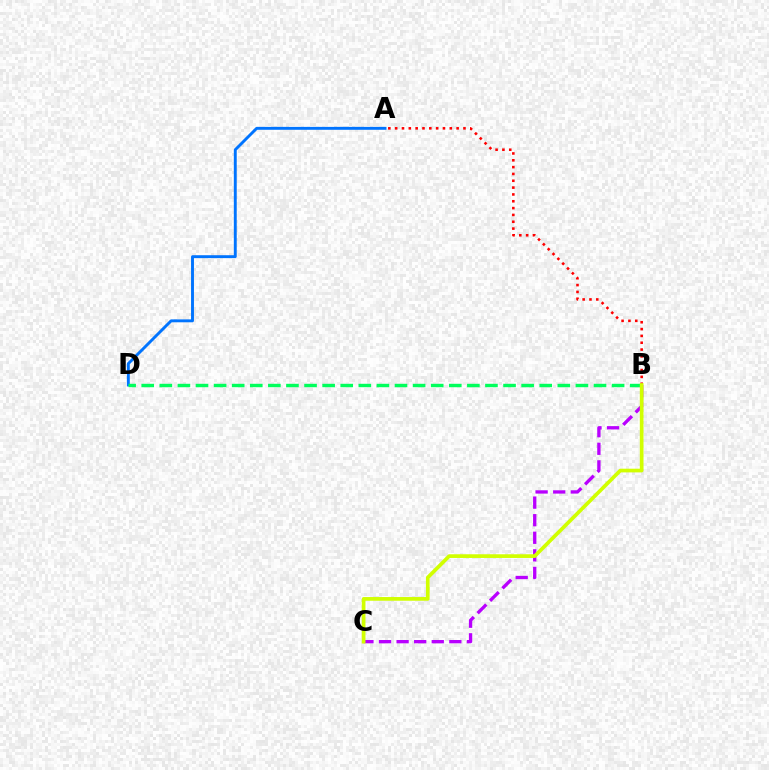{('A', 'D'): [{'color': '#0074ff', 'line_style': 'solid', 'thickness': 2.09}], ('B', 'C'): [{'color': '#b900ff', 'line_style': 'dashed', 'thickness': 2.39}, {'color': '#d1ff00', 'line_style': 'solid', 'thickness': 2.66}], ('B', 'D'): [{'color': '#00ff5c', 'line_style': 'dashed', 'thickness': 2.46}], ('A', 'B'): [{'color': '#ff0000', 'line_style': 'dotted', 'thickness': 1.86}]}